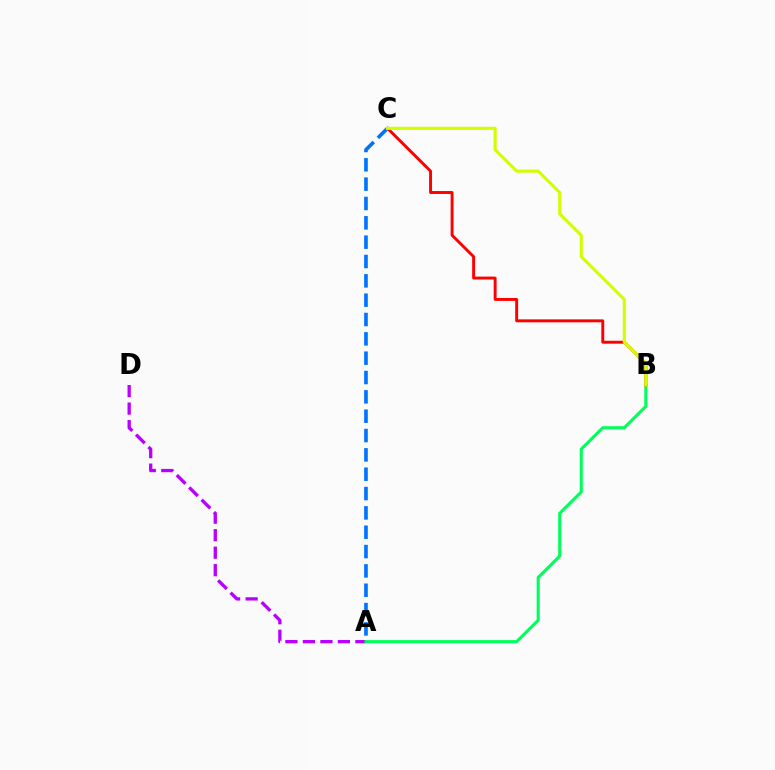{('A', 'D'): [{'color': '#b900ff', 'line_style': 'dashed', 'thickness': 2.38}], ('A', 'B'): [{'color': '#00ff5c', 'line_style': 'solid', 'thickness': 2.23}], ('B', 'C'): [{'color': '#ff0000', 'line_style': 'solid', 'thickness': 2.11}, {'color': '#d1ff00', 'line_style': 'solid', 'thickness': 2.24}], ('A', 'C'): [{'color': '#0074ff', 'line_style': 'dashed', 'thickness': 2.63}]}